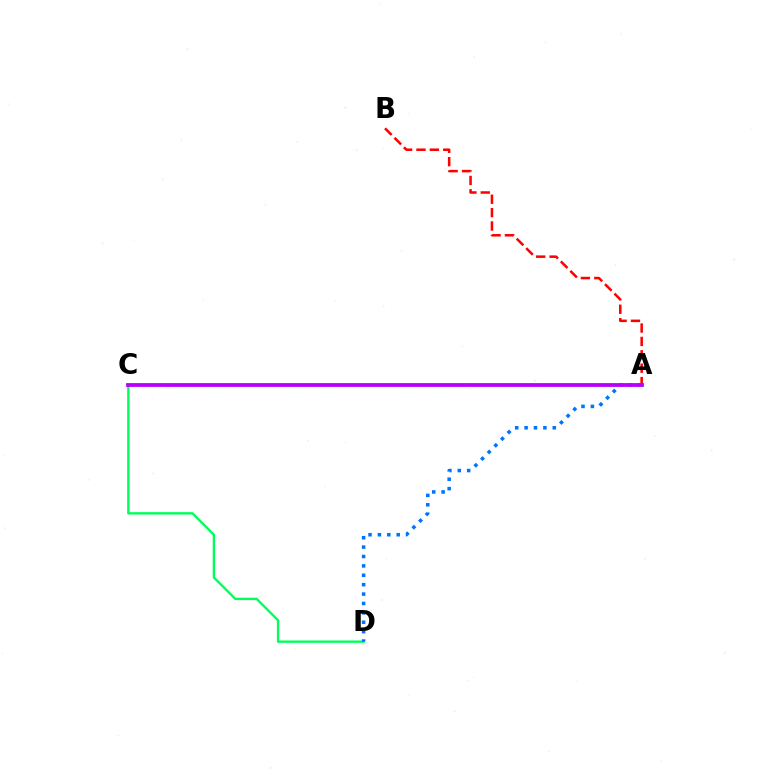{('C', 'D'): [{'color': '#00ff5c', 'line_style': 'solid', 'thickness': 1.71}], ('A', 'B'): [{'color': '#ff0000', 'line_style': 'dashed', 'thickness': 1.82}], ('A', 'D'): [{'color': '#0074ff', 'line_style': 'dotted', 'thickness': 2.55}], ('A', 'C'): [{'color': '#d1ff00', 'line_style': 'dotted', 'thickness': 1.52}, {'color': '#b900ff', 'line_style': 'solid', 'thickness': 2.73}]}